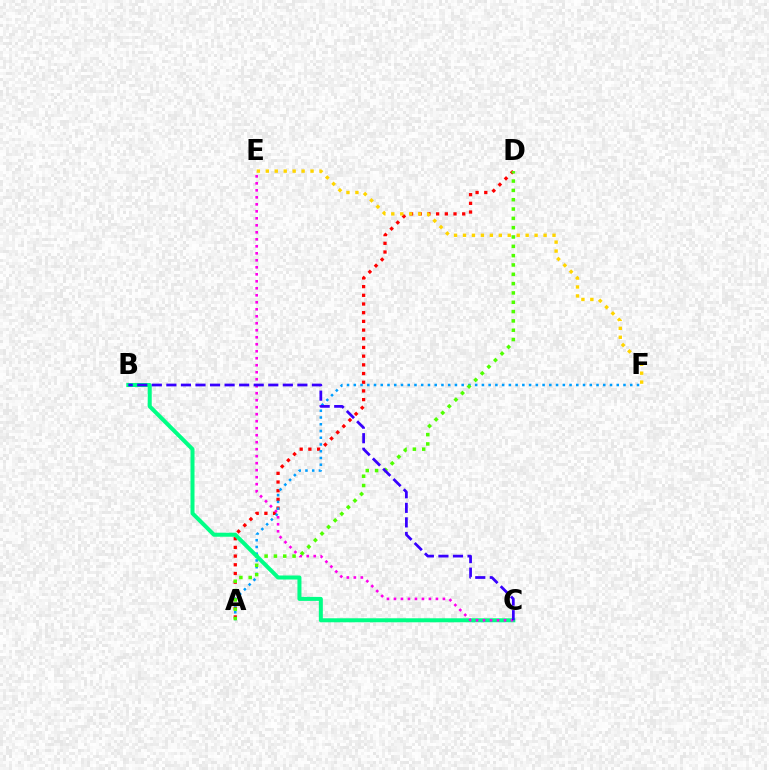{('A', 'D'): [{'color': '#ff0000', 'line_style': 'dotted', 'thickness': 2.36}, {'color': '#4fff00', 'line_style': 'dotted', 'thickness': 2.53}], ('E', 'F'): [{'color': '#ffd500', 'line_style': 'dotted', 'thickness': 2.43}], ('A', 'F'): [{'color': '#009eff', 'line_style': 'dotted', 'thickness': 1.83}], ('B', 'C'): [{'color': '#00ff86', 'line_style': 'solid', 'thickness': 2.88}, {'color': '#3700ff', 'line_style': 'dashed', 'thickness': 1.98}], ('C', 'E'): [{'color': '#ff00ed', 'line_style': 'dotted', 'thickness': 1.9}]}